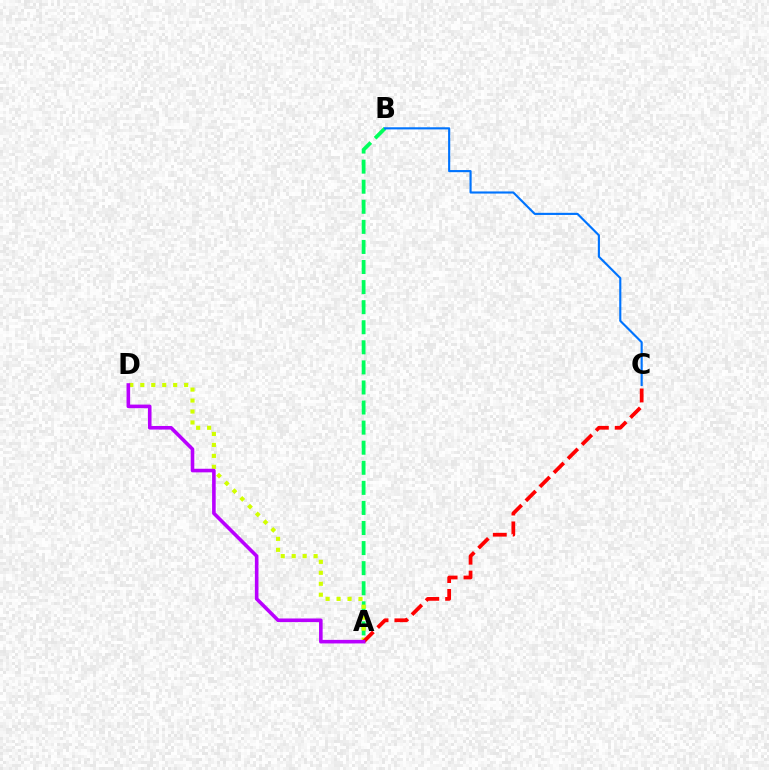{('A', 'B'): [{'color': '#00ff5c', 'line_style': 'dashed', 'thickness': 2.73}], ('A', 'D'): [{'color': '#d1ff00', 'line_style': 'dotted', 'thickness': 2.98}, {'color': '#b900ff', 'line_style': 'solid', 'thickness': 2.59}], ('B', 'C'): [{'color': '#0074ff', 'line_style': 'solid', 'thickness': 1.54}], ('A', 'C'): [{'color': '#ff0000', 'line_style': 'dashed', 'thickness': 2.7}]}